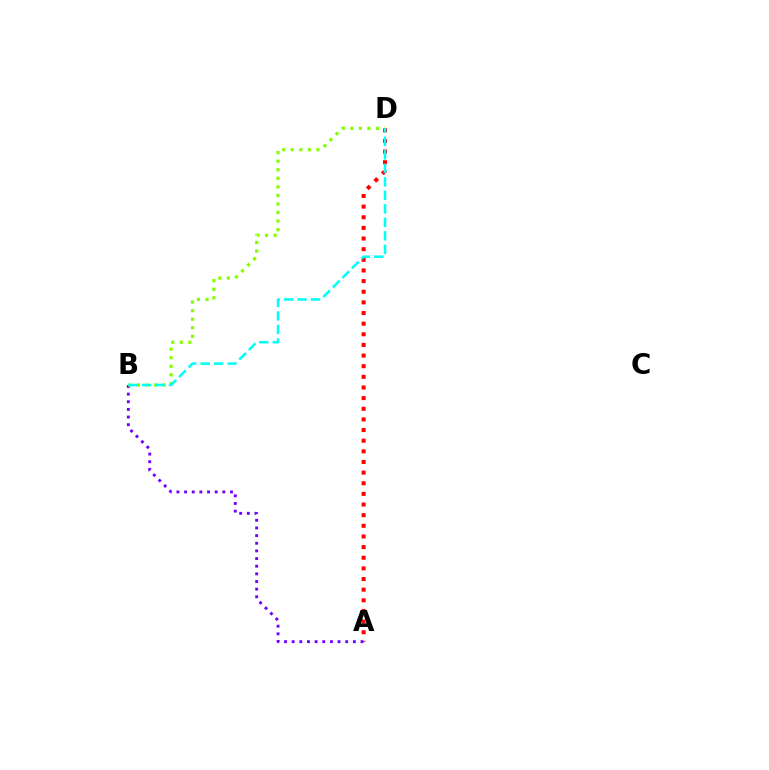{('A', 'D'): [{'color': '#ff0000', 'line_style': 'dotted', 'thickness': 2.89}], ('A', 'B'): [{'color': '#7200ff', 'line_style': 'dotted', 'thickness': 2.08}], ('B', 'D'): [{'color': '#84ff00', 'line_style': 'dotted', 'thickness': 2.32}, {'color': '#00fff6', 'line_style': 'dashed', 'thickness': 1.83}]}